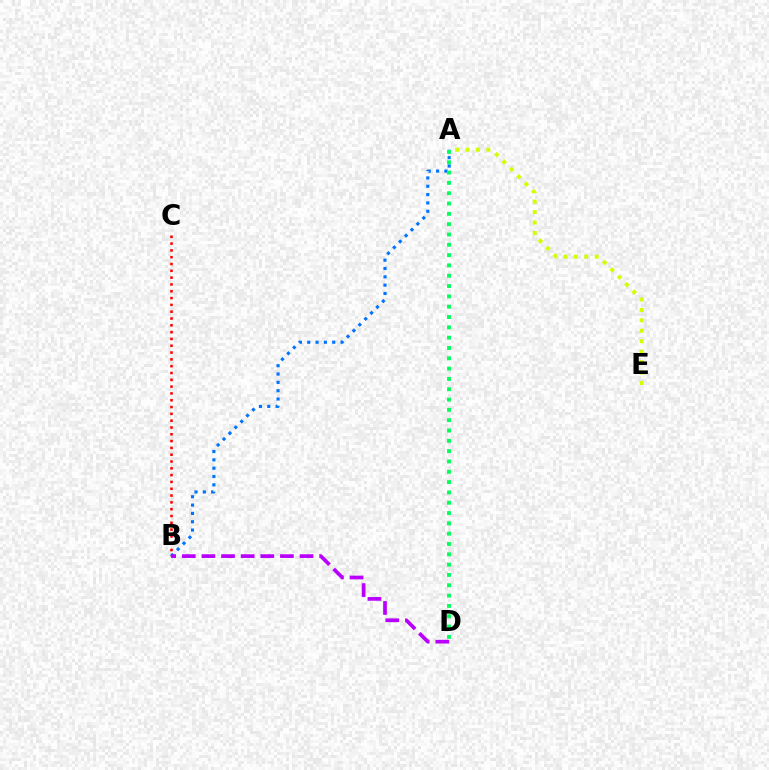{('B', 'C'): [{'color': '#ff0000', 'line_style': 'dotted', 'thickness': 1.85}], ('A', 'B'): [{'color': '#0074ff', 'line_style': 'dotted', 'thickness': 2.26}], ('A', 'E'): [{'color': '#d1ff00', 'line_style': 'dotted', 'thickness': 2.84}], ('B', 'D'): [{'color': '#b900ff', 'line_style': 'dashed', 'thickness': 2.67}], ('A', 'D'): [{'color': '#00ff5c', 'line_style': 'dotted', 'thickness': 2.8}]}